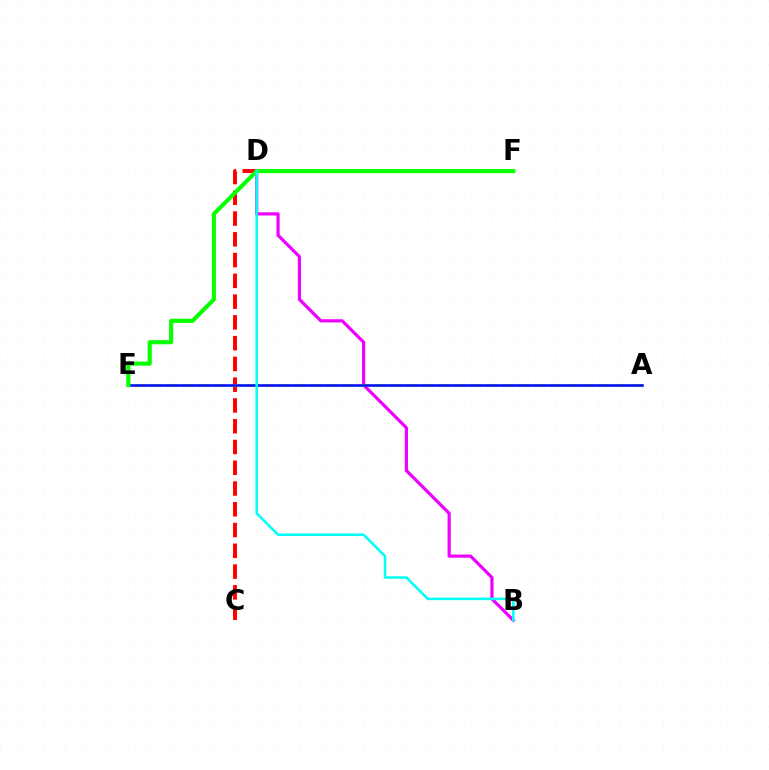{('C', 'D'): [{'color': '#ff0000', 'line_style': 'dashed', 'thickness': 2.82}], ('B', 'D'): [{'color': '#ee00ff', 'line_style': 'solid', 'thickness': 2.3}, {'color': '#00fff6', 'line_style': 'solid', 'thickness': 1.82}], ('A', 'E'): [{'color': '#fcf500', 'line_style': 'dashed', 'thickness': 2.18}, {'color': '#0010ff', 'line_style': 'solid', 'thickness': 1.88}], ('E', 'F'): [{'color': '#08ff00', 'line_style': 'solid', 'thickness': 2.96}]}